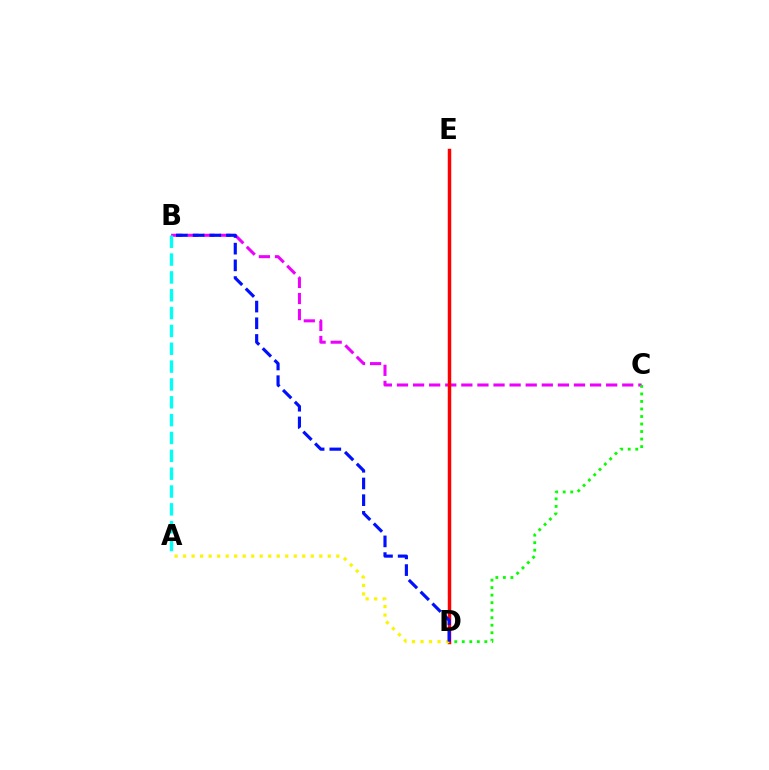{('B', 'C'): [{'color': '#ee00ff', 'line_style': 'dashed', 'thickness': 2.19}], ('D', 'E'): [{'color': '#ff0000', 'line_style': 'solid', 'thickness': 2.49}], ('C', 'D'): [{'color': '#08ff00', 'line_style': 'dotted', 'thickness': 2.04}], ('A', 'D'): [{'color': '#fcf500', 'line_style': 'dotted', 'thickness': 2.31}], ('B', 'D'): [{'color': '#0010ff', 'line_style': 'dashed', 'thickness': 2.27}], ('A', 'B'): [{'color': '#00fff6', 'line_style': 'dashed', 'thickness': 2.42}]}